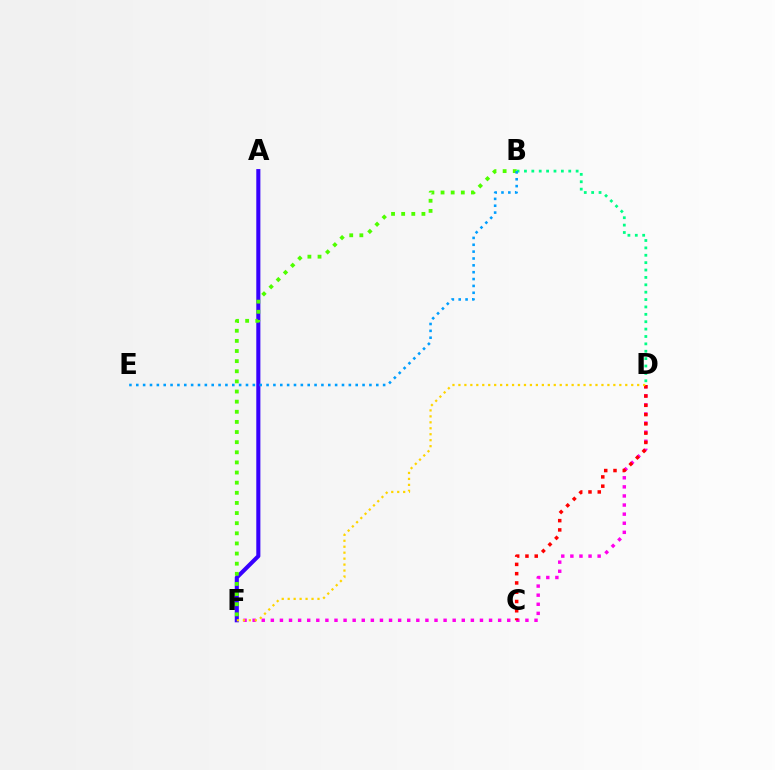{('D', 'F'): [{'color': '#ff00ed', 'line_style': 'dotted', 'thickness': 2.47}, {'color': '#ffd500', 'line_style': 'dotted', 'thickness': 1.62}], ('C', 'D'): [{'color': '#ff0000', 'line_style': 'dotted', 'thickness': 2.52}], ('B', 'D'): [{'color': '#00ff86', 'line_style': 'dotted', 'thickness': 2.01}], ('A', 'F'): [{'color': '#3700ff', 'line_style': 'solid', 'thickness': 2.94}], ('B', 'F'): [{'color': '#4fff00', 'line_style': 'dotted', 'thickness': 2.75}], ('B', 'E'): [{'color': '#009eff', 'line_style': 'dotted', 'thickness': 1.86}]}